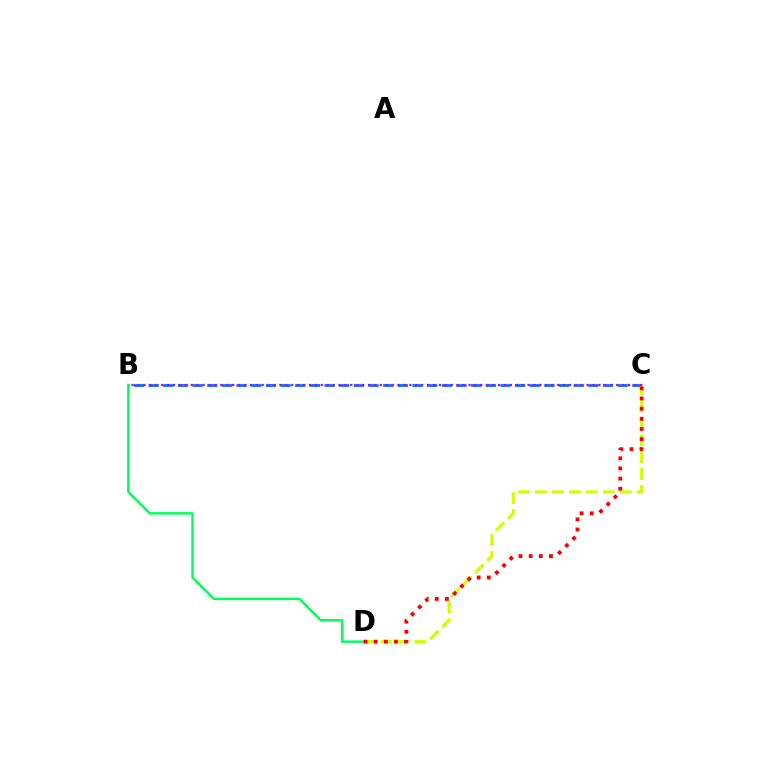{('B', 'C'): [{'color': '#0074ff', 'line_style': 'dashed', 'thickness': 1.99}, {'color': '#b900ff', 'line_style': 'dotted', 'thickness': 1.61}], ('C', 'D'): [{'color': '#d1ff00', 'line_style': 'dashed', 'thickness': 2.3}, {'color': '#ff0000', 'line_style': 'dotted', 'thickness': 2.76}], ('B', 'D'): [{'color': '#00ff5c', 'line_style': 'solid', 'thickness': 1.77}]}